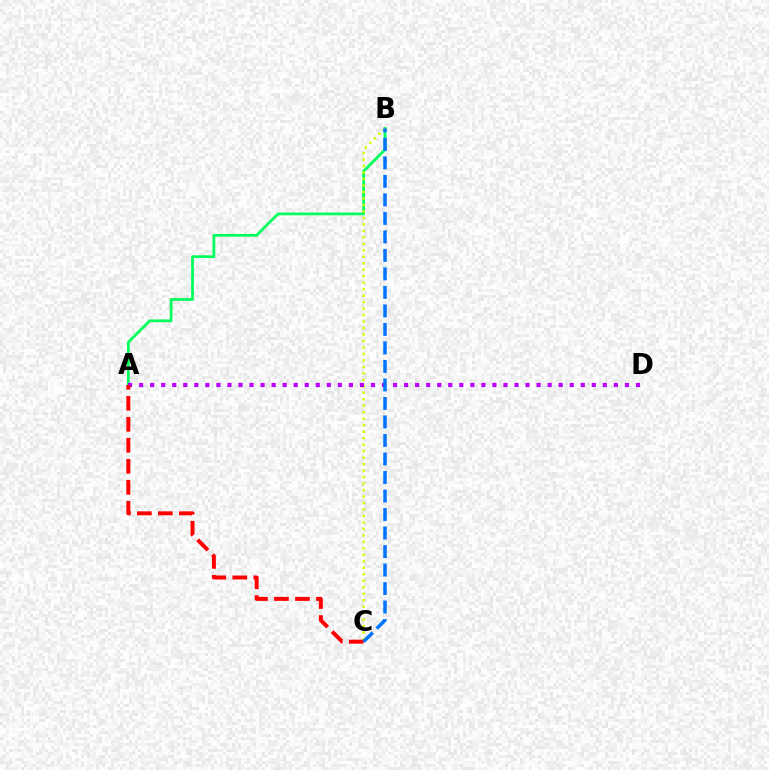{('A', 'B'): [{'color': '#00ff5c', 'line_style': 'solid', 'thickness': 1.98}], ('B', 'C'): [{'color': '#d1ff00', 'line_style': 'dotted', 'thickness': 1.76}, {'color': '#0074ff', 'line_style': 'dashed', 'thickness': 2.51}], ('A', 'D'): [{'color': '#b900ff', 'line_style': 'dotted', 'thickness': 3.0}], ('A', 'C'): [{'color': '#ff0000', 'line_style': 'dashed', 'thickness': 2.85}]}